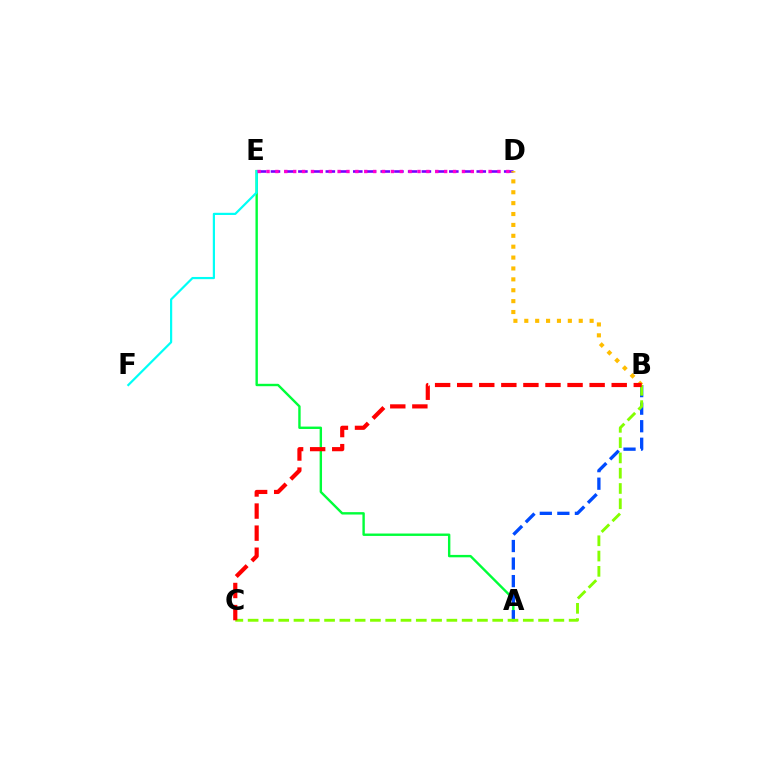{('A', 'E'): [{'color': '#00ff39', 'line_style': 'solid', 'thickness': 1.73}], ('A', 'B'): [{'color': '#004bff', 'line_style': 'dashed', 'thickness': 2.38}], ('D', 'E'): [{'color': '#7200ff', 'line_style': 'dashed', 'thickness': 1.86}, {'color': '#ff00cf', 'line_style': 'dotted', 'thickness': 2.41}], ('E', 'F'): [{'color': '#00fff6', 'line_style': 'solid', 'thickness': 1.58}], ('B', 'C'): [{'color': '#84ff00', 'line_style': 'dashed', 'thickness': 2.08}, {'color': '#ff0000', 'line_style': 'dashed', 'thickness': 3.0}], ('B', 'D'): [{'color': '#ffbd00', 'line_style': 'dotted', 'thickness': 2.96}]}